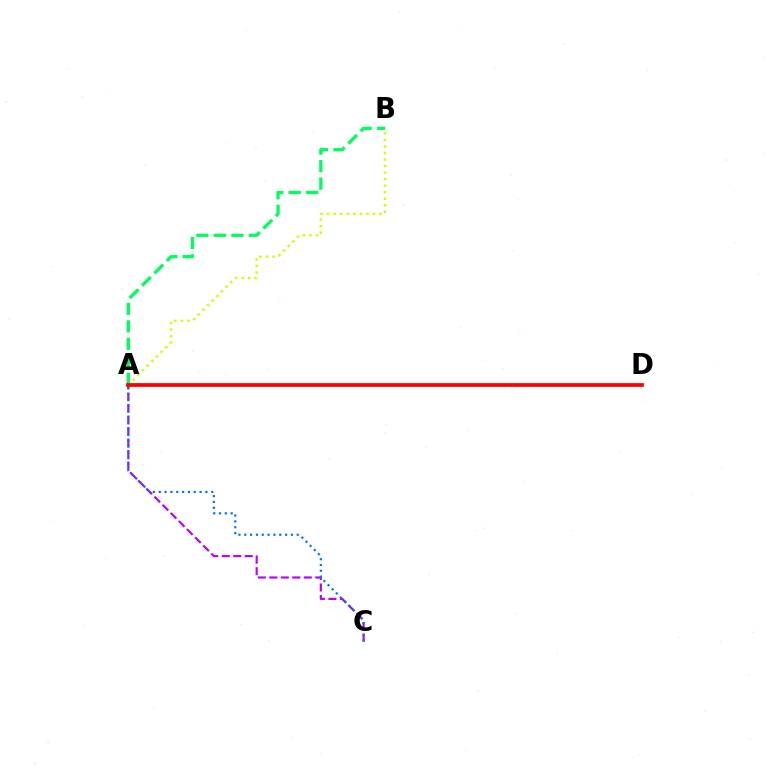{('A', 'C'): [{'color': '#b900ff', 'line_style': 'dashed', 'thickness': 1.56}, {'color': '#0074ff', 'line_style': 'dotted', 'thickness': 1.58}], ('A', 'B'): [{'color': '#d1ff00', 'line_style': 'dotted', 'thickness': 1.78}, {'color': '#00ff5c', 'line_style': 'dashed', 'thickness': 2.38}], ('A', 'D'): [{'color': '#ff0000', 'line_style': 'solid', 'thickness': 2.71}]}